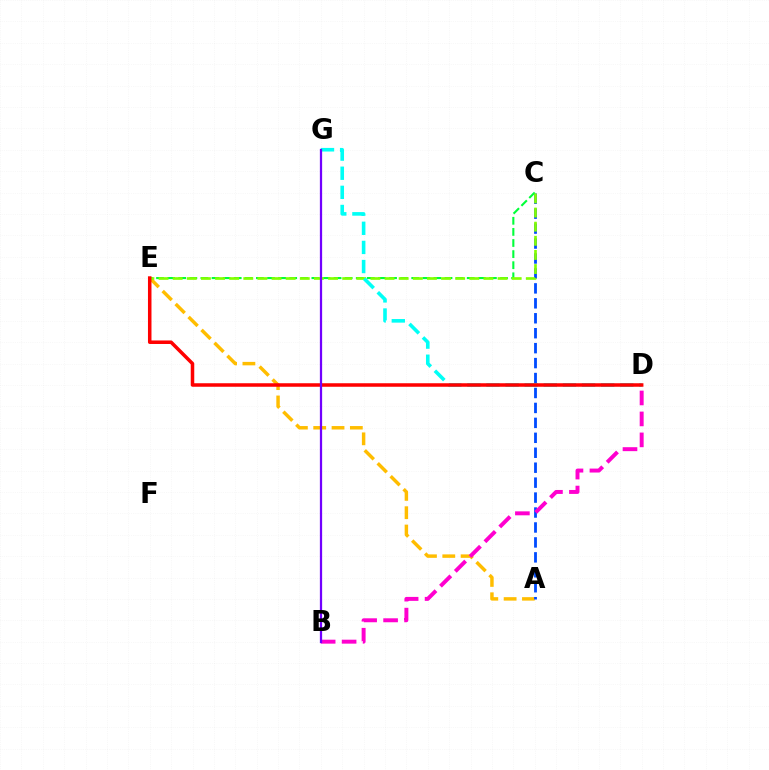{('A', 'E'): [{'color': '#ffbd00', 'line_style': 'dashed', 'thickness': 2.49}], ('A', 'C'): [{'color': '#004bff', 'line_style': 'dashed', 'thickness': 2.03}], ('B', 'D'): [{'color': '#ff00cf', 'line_style': 'dashed', 'thickness': 2.85}], ('C', 'E'): [{'color': '#00ff39', 'line_style': 'dashed', 'thickness': 1.51}, {'color': '#84ff00', 'line_style': 'dashed', 'thickness': 1.92}], ('D', 'G'): [{'color': '#00fff6', 'line_style': 'dashed', 'thickness': 2.6}], ('D', 'E'): [{'color': '#ff0000', 'line_style': 'solid', 'thickness': 2.53}], ('B', 'G'): [{'color': '#7200ff', 'line_style': 'solid', 'thickness': 1.62}]}